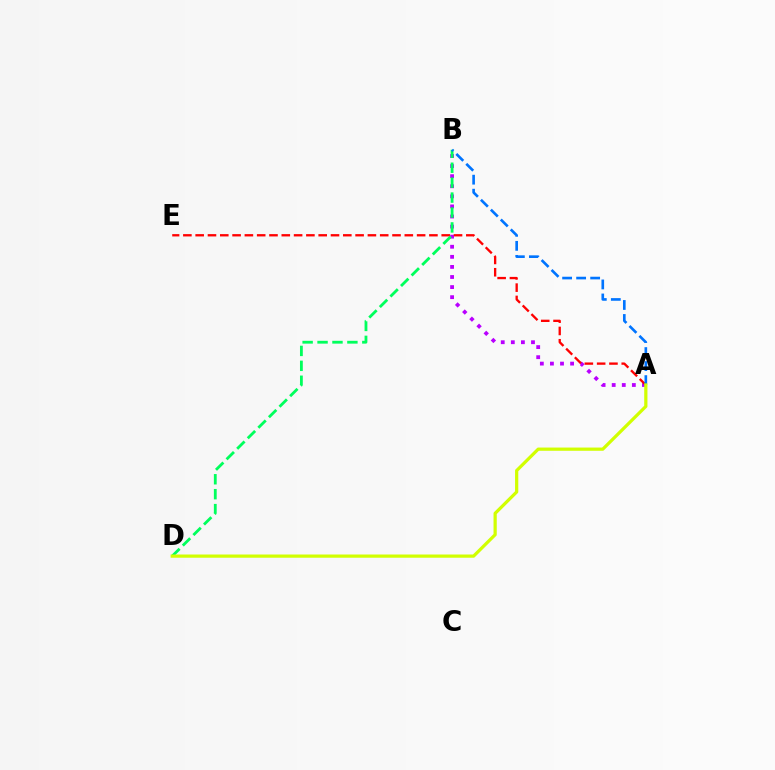{('A', 'B'): [{'color': '#b900ff', 'line_style': 'dotted', 'thickness': 2.74}, {'color': '#0074ff', 'line_style': 'dashed', 'thickness': 1.9}], ('A', 'E'): [{'color': '#ff0000', 'line_style': 'dashed', 'thickness': 1.67}], ('B', 'D'): [{'color': '#00ff5c', 'line_style': 'dashed', 'thickness': 2.03}], ('A', 'D'): [{'color': '#d1ff00', 'line_style': 'solid', 'thickness': 2.32}]}